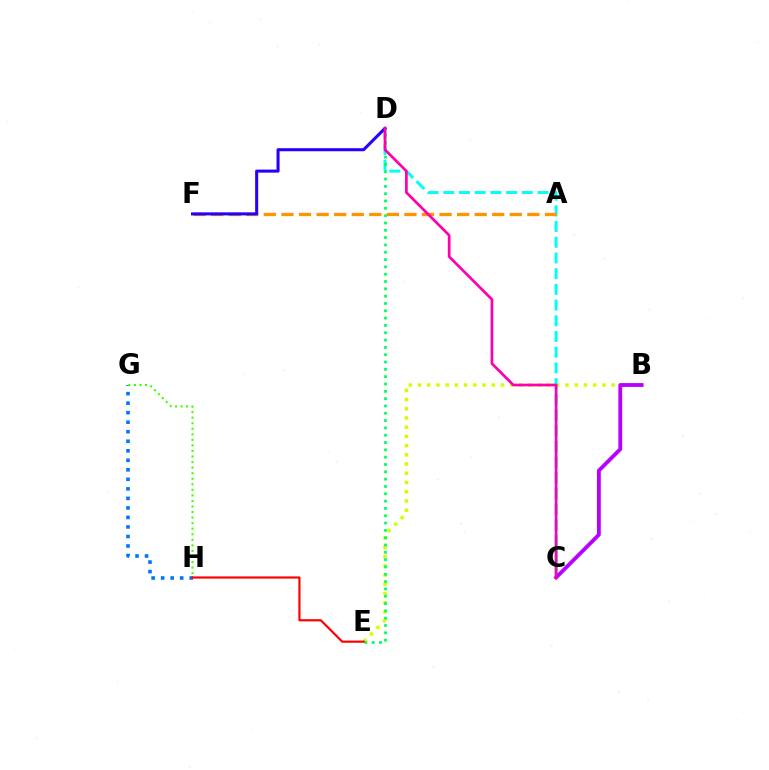{('B', 'E'): [{'color': '#d1ff00', 'line_style': 'dotted', 'thickness': 2.5}], ('C', 'D'): [{'color': '#00fff6', 'line_style': 'dashed', 'thickness': 2.13}, {'color': '#ff00ac', 'line_style': 'solid', 'thickness': 1.95}], ('G', 'H'): [{'color': '#0074ff', 'line_style': 'dotted', 'thickness': 2.59}, {'color': '#3dff00', 'line_style': 'dotted', 'thickness': 1.51}], ('A', 'F'): [{'color': '#ff9400', 'line_style': 'dashed', 'thickness': 2.39}], ('D', 'E'): [{'color': '#00ff5c', 'line_style': 'dotted', 'thickness': 1.99}], ('B', 'C'): [{'color': '#b900ff', 'line_style': 'solid', 'thickness': 2.75}], ('D', 'F'): [{'color': '#2500ff', 'line_style': 'solid', 'thickness': 2.2}], ('E', 'H'): [{'color': '#ff0000', 'line_style': 'solid', 'thickness': 1.57}]}